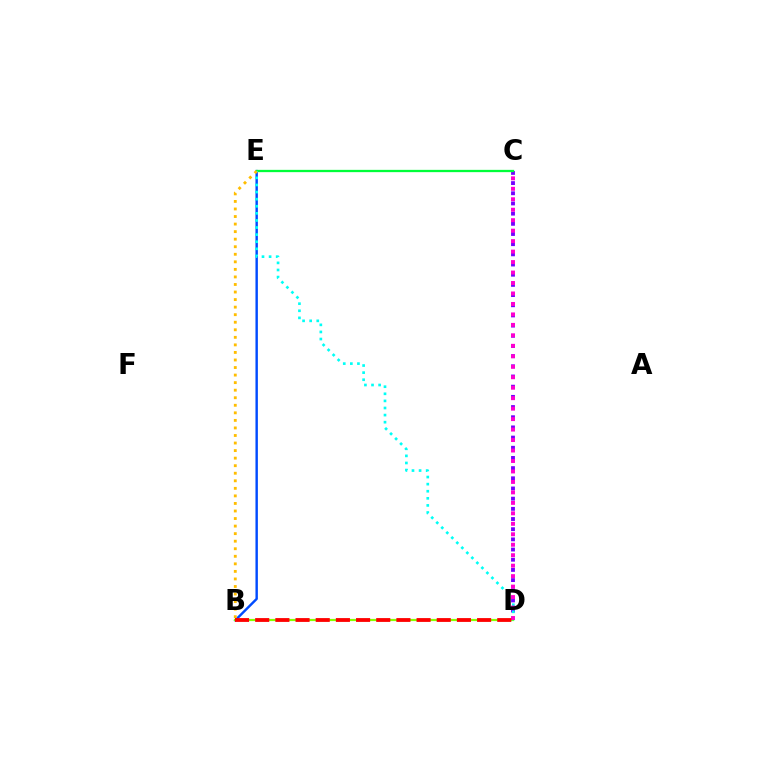{('B', 'E'): [{'color': '#004bff', 'line_style': 'solid', 'thickness': 1.75}, {'color': '#ffbd00', 'line_style': 'dotted', 'thickness': 2.05}], ('C', 'D'): [{'color': '#7200ff', 'line_style': 'dotted', 'thickness': 2.77}, {'color': '#ff00cf', 'line_style': 'dotted', 'thickness': 2.84}], ('C', 'E'): [{'color': '#00ff39', 'line_style': 'solid', 'thickness': 1.65}], ('B', 'D'): [{'color': '#84ff00', 'line_style': 'solid', 'thickness': 1.58}, {'color': '#ff0000', 'line_style': 'dashed', 'thickness': 2.74}], ('D', 'E'): [{'color': '#00fff6', 'line_style': 'dotted', 'thickness': 1.93}]}